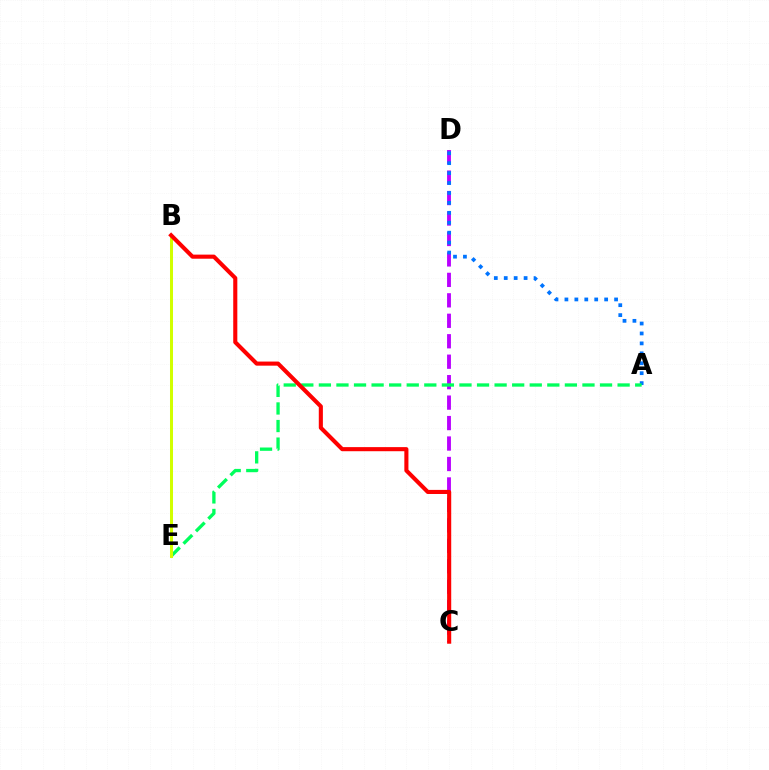{('C', 'D'): [{'color': '#b900ff', 'line_style': 'dashed', 'thickness': 2.78}], ('A', 'D'): [{'color': '#0074ff', 'line_style': 'dotted', 'thickness': 2.7}], ('A', 'E'): [{'color': '#00ff5c', 'line_style': 'dashed', 'thickness': 2.39}], ('B', 'E'): [{'color': '#d1ff00', 'line_style': 'solid', 'thickness': 2.17}], ('B', 'C'): [{'color': '#ff0000', 'line_style': 'solid', 'thickness': 2.95}]}